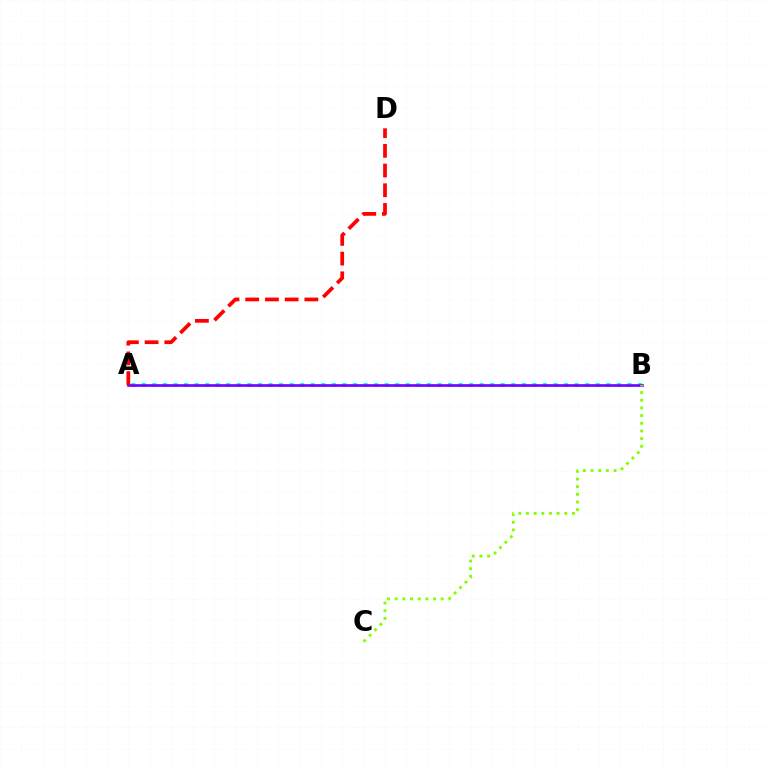{('A', 'B'): [{'color': '#00fff6', 'line_style': 'dotted', 'thickness': 2.87}, {'color': '#7200ff', 'line_style': 'solid', 'thickness': 1.91}], ('B', 'C'): [{'color': '#84ff00', 'line_style': 'dotted', 'thickness': 2.08}], ('A', 'D'): [{'color': '#ff0000', 'line_style': 'dashed', 'thickness': 2.68}]}